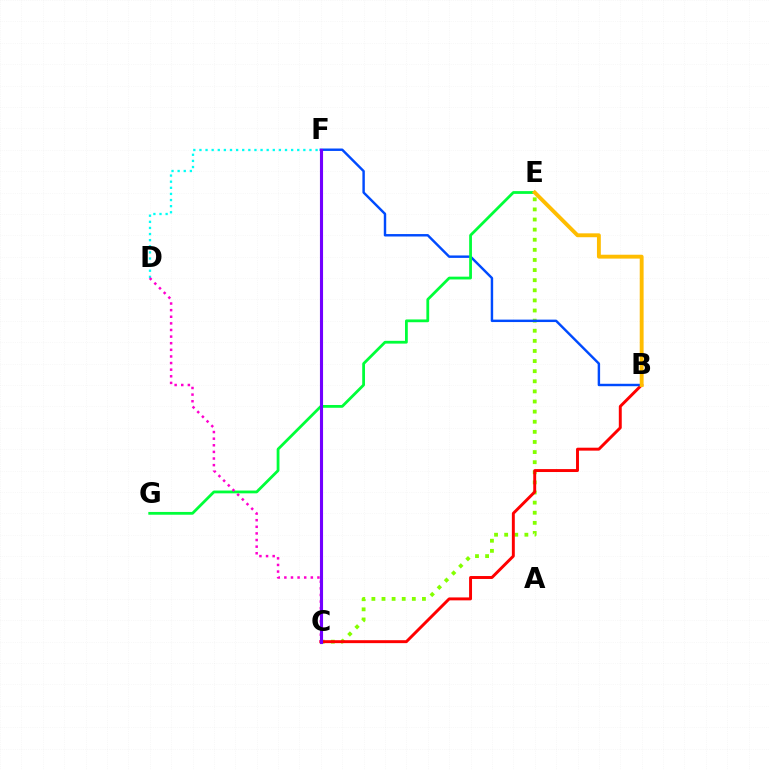{('C', 'E'): [{'color': '#84ff00', 'line_style': 'dotted', 'thickness': 2.75}], ('B', 'C'): [{'color': '#ff0000', 'line_style': 'solid', 'thickness': 2.11}], ('B', 'F'): [{'color': '#004bff', 'line_style': 'solid', 'thickness': 1.75}], ('D', 'F'): [{'color': '#00fff6', 'line_style': 'dotted', 'thickness': 1.66}], ('E', 'G'): [{'color': '#00ff39', 'line_style': 'solid', 'thickness': 2.0}], ('B', 'E'): [{'color': '#ffbd00', 'line_style': 'solid', 'thickness': 2.79}], ('C', 'D'): [{'color': '#ff00cf', 'line_style': 'dotted', 'thickness': 1.8}], ('C', 'F'): [{'color': '#7200ff', 'line_style': 'solid', 'thickness': 2.24}]}